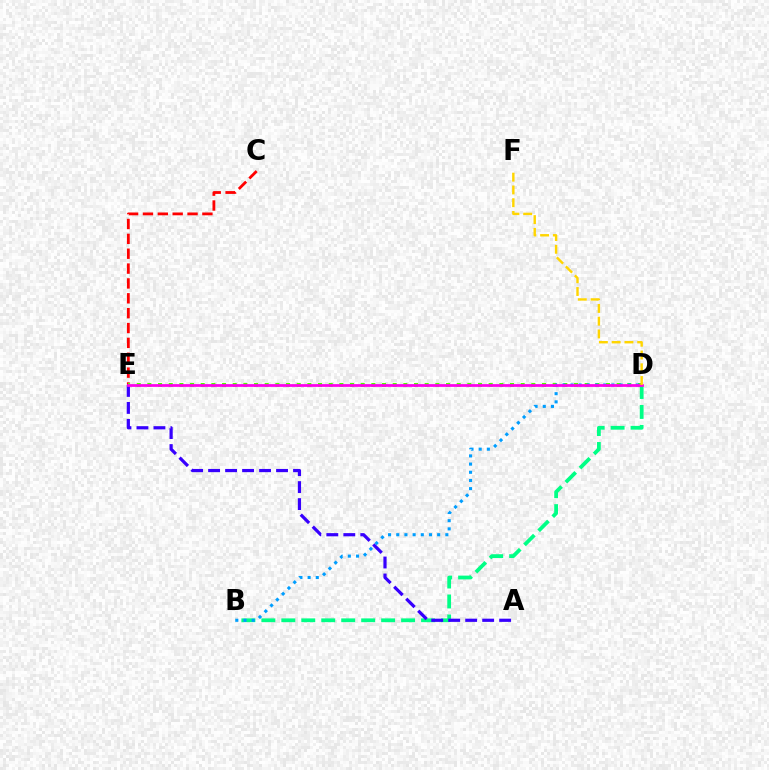{('B', 'D'): [{'color': '#00ff86', 'line_style': 'dashed', 'thickness': 2.71}, {'color': '#009eff', 'line_style': 'dotted', 'thickness': 2.22}], ('C', 'E'): [{'color': '#ff0000', 'line_style': 'dashed', 'thickness': 2.02}], ('D', 'E'): [{'color': '#4fff00', 'line_style': 'dotted', 'thickness': 2.9}, {'color': '#ff00ed', 'line_style': 'solid', 'thickness': 1.98}], ('A', 'E'): [{'color': '#3700ff', 'line_style': 'dashed', 'thickness': 2.31}], ('D', 'F'): [{'color': '#ffd500', 'line_style': 'dashed', 'thickness': 1.73}]}